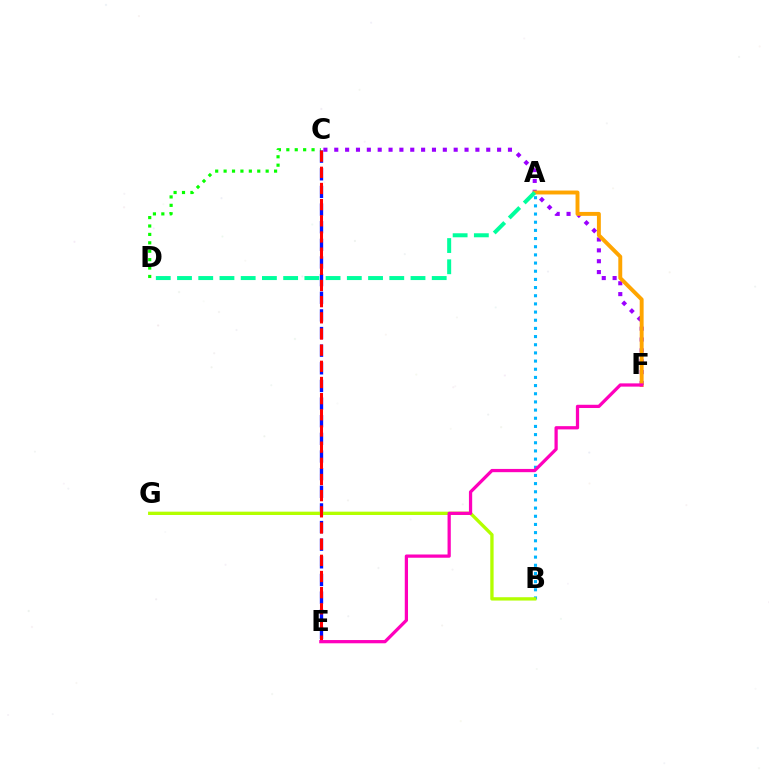{('A', 'B'): [{'color': '#00b5ff', 'line_style': 'dotted', 'thickness': 2.22}], ('C', 'F'): [{'color': '#9b00ff', 'line_style': 'dotted', 'thickness': 2.95}], ('C', 'D'): [{'color': '#08ff00', 'line_style': 'dotted', 'thickness': 2.29}], ('C', 'E'): [{'color': '#0010ff', 'line_style': 'dashed', 'thickness': 2.4}, {'color': '#ff0000', 'line_style': 'dashed', 'thickness': 2.2}], ('A', 'F'): [{'color': '#ffa500', 'line_style': 'solid', 'thickness': 2.82}], ('A', 'D'): [{'color': '#00ff9d', 'line_style': 'dashed', 'thickness': 2.88}], ('B', 'G'): [{'color': '#b3ff00', 'line_style': 'solid', 'thickness': 2.4}], ('E', 'F'): [{'color': '#ff00bd', 'line_style': 'solid', 'thickness': 2.34}]}